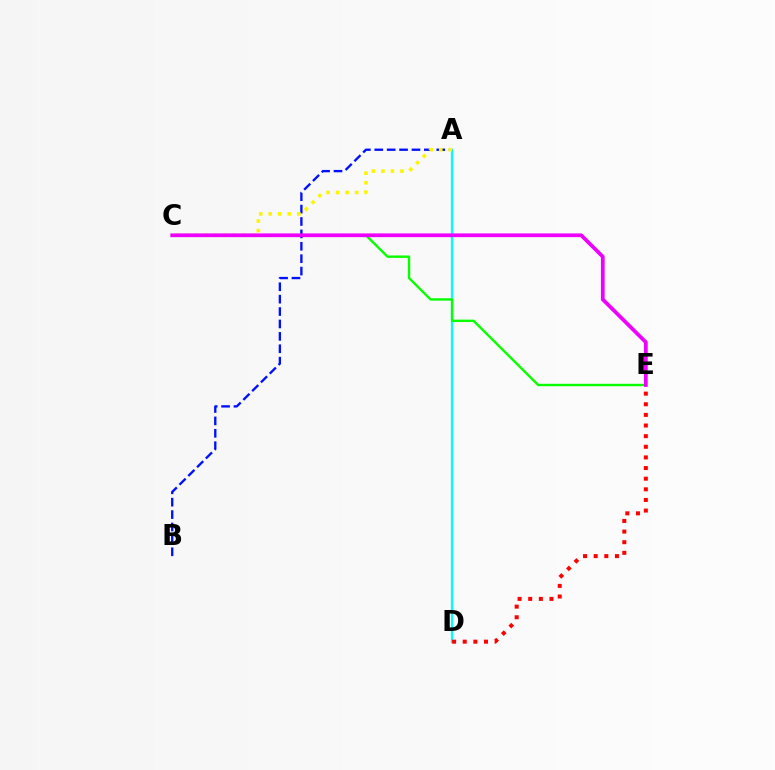{('A', 'D'): [{'color': '#00fff6', 'line_style': 'solid', 'thickness': 1.63}], ('C', 'E'): [{'color': '#08ff00', 'line_style': 'solid', 'thickness': 1.73}, {'color': '#ee00ff', 'line_style': 'solid', 'thickness': 2.7}], ('A', 'B'): [{'color': '#0010ff', 'line_style': 'dashed', 'thickness': 1.68}], ('A', 'C'): [{'color': '#fcf500', 'line_style': 'dotted', 'thickness': 2.59}], ('D', 'E'): [{'color': '#ff0000', 'line_style': 'dotted', 'thickness': 2.89}]}